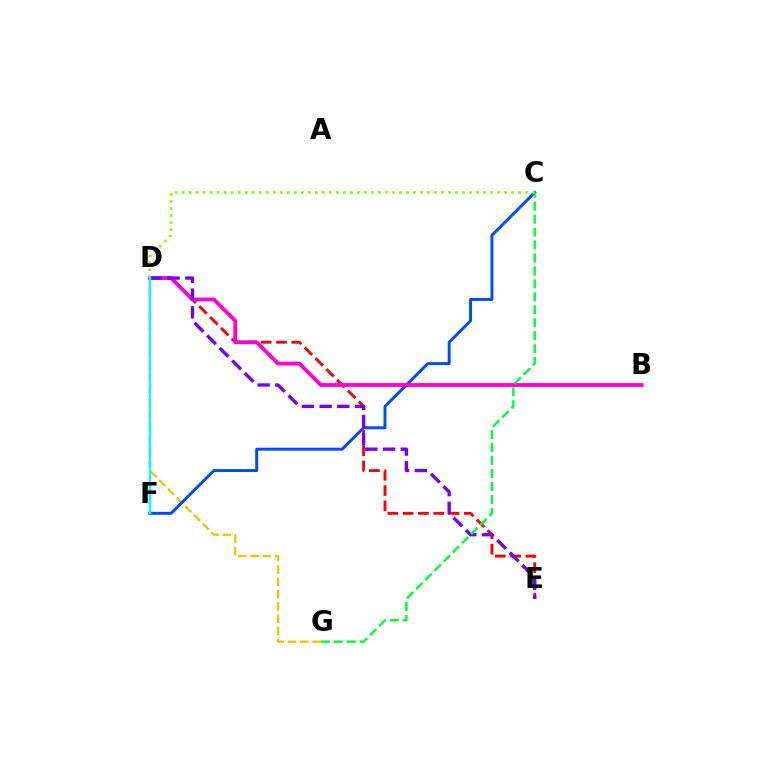{('D', 'E'): [{'color': '#ff0000', 'line_style': 'dashed', 'thickness': 2.08}, {'color': '#7200ff', 'line_style': 'dashed', 'thickness': 2.41}], ('D', 'G'): [{'color': '#ffbd00', 'line_style': 'dashed', 'thickness': 1.67}], ('C', 'F'): [{'color': '#004bff', 'line_style': 'solid', 'thickness': 2.12}], ('B', 'D'): [{'color': '#ff00cf', 'line_style': 'solid', 'thickness': 2.74}], ('C', 'D'): [{'color': '#84ff00', 'line_style': 'dotted', 'thickness': 1.9}], ('D', 'F'): [{'color': '#00fff6', 'line_style': 'solid', 'thickness': 1.67}], ('C', 'G'): [{'color': '#00ff39', 'line_style': 'dashed', 'thickness': 1.76}]}